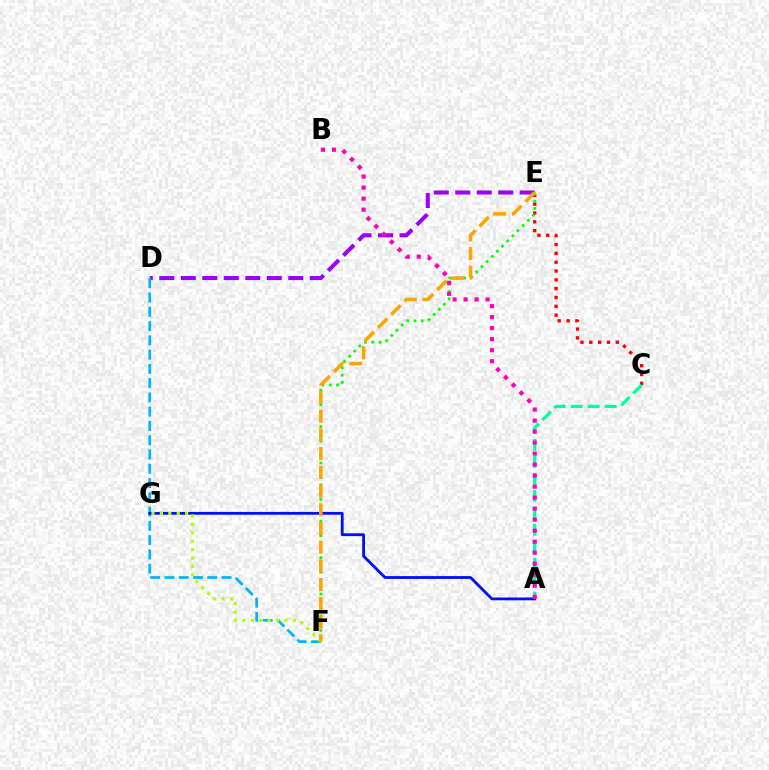{('C', 'E'): [{'color': '#ff0000', 'line_style': 'dotted', 'thickness': 2.4}], ('D', 'E'): [{'color': '#9b00ff', 'line_style': 'dashed', 'thickness': 2.92}], ('D', 'F'): [{'color': '#00b5ff', 'line_style': 'dashed', 'thickness': 1.94}], ('E', 'F'): [{'color': '#08ff00', 'line_style': 'dotted', 'thickness': 1.98}, {'color': '#ffa500', 'line_style': 'dashed', 'thickness': 2.54}], ('A', 'G'): [{'color': '#0010ff', 'line_style': 'solid', 'thickness': 2.02}], ('F', 'G'): [{'color': '#b3ff00', 'line_style': 'dotted', 'thickness': 2.29}], ('A', 'C'): [{'color': '#00ff9d', 'line_style': 'dashed', 'thickness': 2.31}], ('A', 'B'): [{'color': '#ff00bd', 'line_style': 'dotted', 'thickness': 2.99}]}